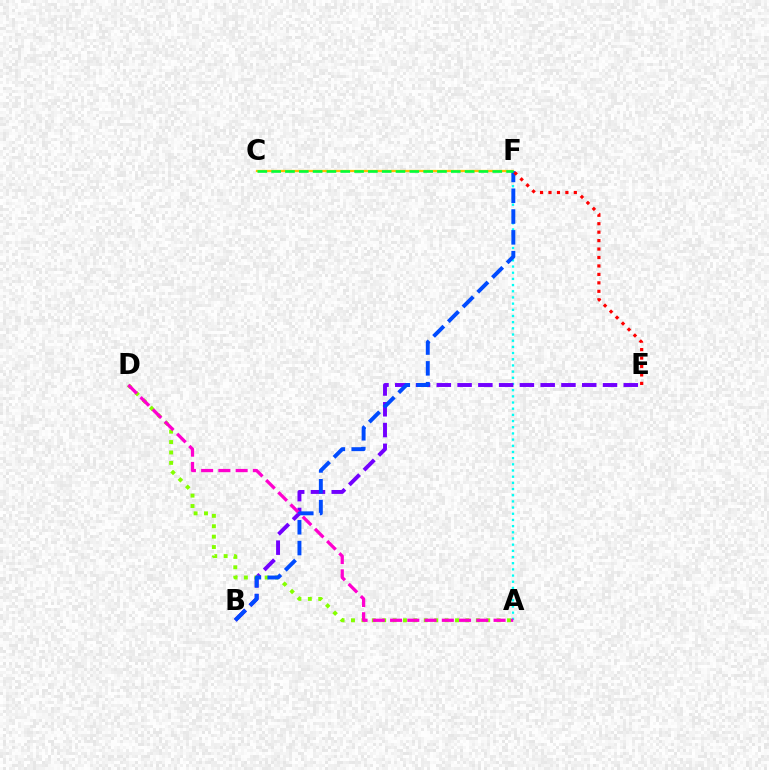{('A', 'F'): [{'color': '#00fff6', 'line_style': 'dotted', 'thickness': 1.68}], ('B', 'E'): [{'color': '#7200ff', 'line_style': 'dashed', 'thickness': 2.82}], ('A', 'D'): [{'color': '#84ff00', 'line_style': 'dotted', 'thickness': 2.83}, {'color': '#ff00cf', 'line_style': 'dashed', 'thickness': 2.34}], ('C', 'F'): [{'color': '#ffbd00', 'line_style': 'solid', 'thickness': 1.64}, {'color': '#00ff39', 'line_style': 'dashed', 'thickness': 1.88}], ('B', 'F'): [{'color': '#004bff', 'line_style': 'dashed', 'thickness': 2.83}], ('E', 'F'): [{'color': '#ff0000', 'line_style': 'dotted', 'thickness': 2.3}]}